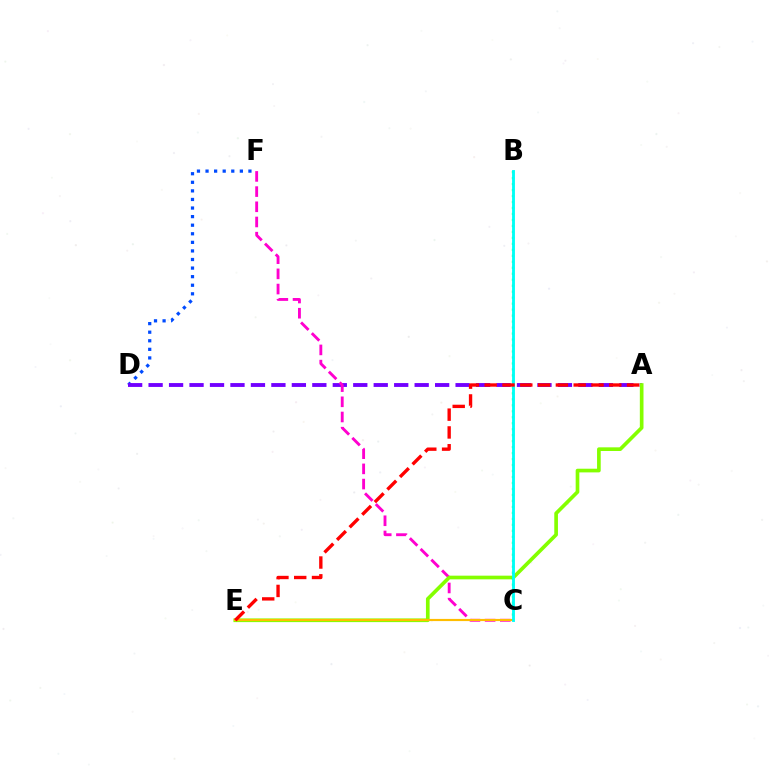{('D', 'F'): [{'color': '#004bff', 'line_style': 'dotted', 'thickness': 2.33}], ('A', 'D'): [{'color': '#7200ff', 'line_style': 'dashed', 'thickness': 2.78}], ('C', 'F'): [{'color': '#ff00cf', 'line_style': 'dashed', 'thickness': 2.06}], ('A', 'E'): [{'color': '#84ff00', 'line_style': 'solid', 'thickness': 2.64}, {'color': '#ff0000', 'line_style': 'dashed', 'thickness': 2.42}], ('C', 'E'): [{'color': '#ffbd00', 'line_style': 'solid', 'thickness': 1.56}], ('B', 'C'): [{'color': '#00ff39', 'line_style': 'dotted', 'thickness': 1.62}, {'color': '#00fff6', 'line_style': 'solid', 'thickness': 2.06}]}